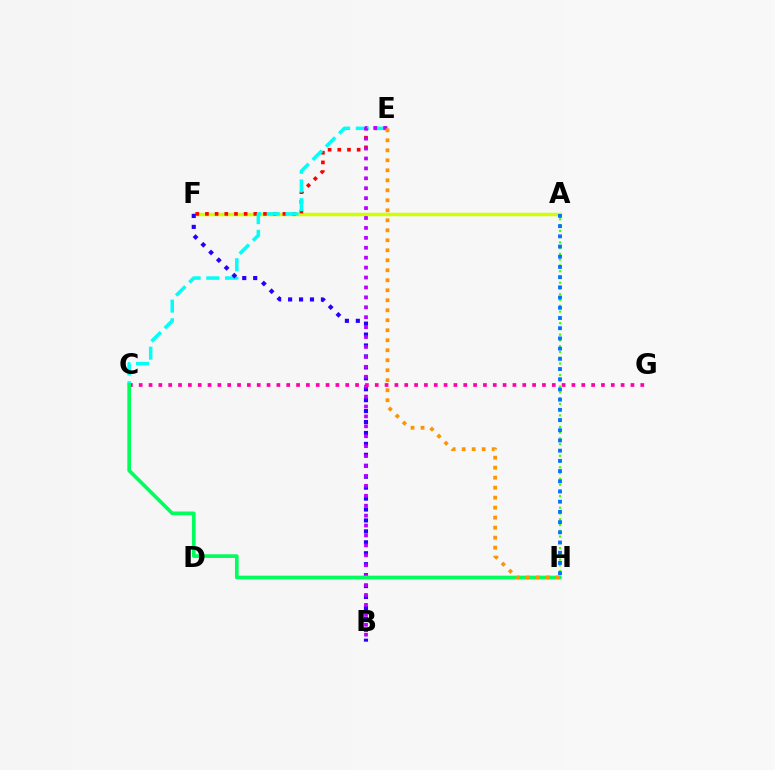{('A', 'F'): [{'color': '#d1ff00', 'line_style': 'solid', 'thickness': 2.51}], ('E', 'F'): [{'color': '#ff0000', 'line_style': 'dotted', 'thickness': 2.63}], ('C', 'E'): [{'color': '#00fff6', 'line_style': 'dashed', 'thickness': 2.54}], ('B', 'F'): [{'color': '#2500ff', 'line_style': 'dotted', 'thickness': 2.97}], ('B', 'E'): [{'color': '#b900ff', 'line_style': 'dotted', 'thickness': 2.7}], ('A', 'H'): [{'color': '#3dff00', 'line_style': 'dotted', 'thickness': 1.57}, {'color': '#0074ff', 'line_style': 'dotted', 'thickness': 2.77}], ('C', 'G'): [{'color': '#ff00ac', 'line_style': 'dotted', 'thickness': 2.67}], ('C', 'H'): [{'color': '#00ff5c', 'line_style': 'solid', 'thickness': 2.64}], ('E', 'H'): [{'color': '#ff9400', 'line_style': 'dotted', 'thickness': 2.72}]}